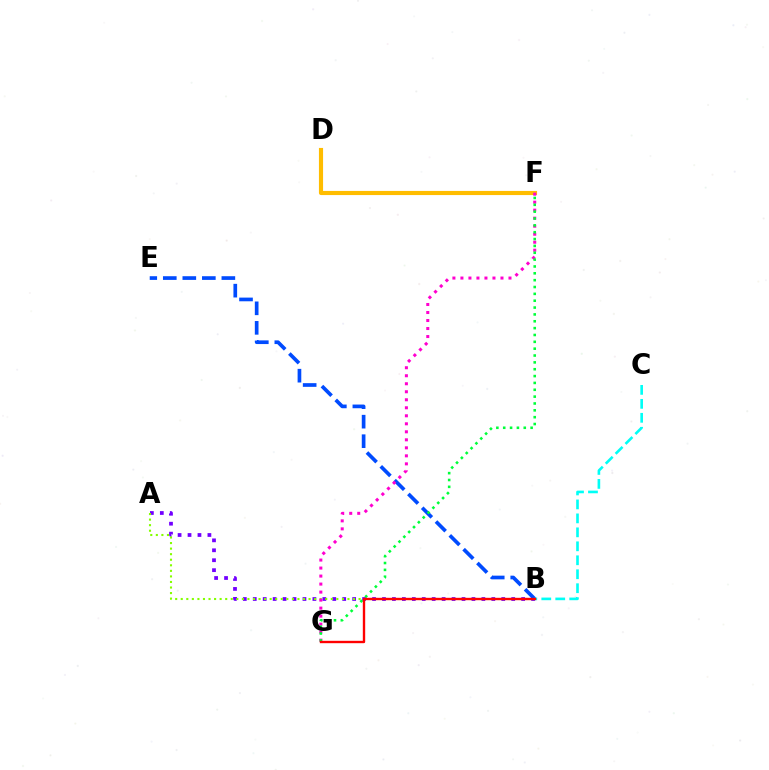{('A', 'B'): [{'color': '#7200ff', 'line_style': 'dotted', 'thickness': 2.7}, {'color': '#84ff00', 'line_style': 'dotted', 'thickness': 1.51}], ('B', 'E'): [{'color': '#004bff', 'line_style': 'dashed', 'thickness': 2.65}], ('D', 'F'): [{'color': '#ffbd00', 'line_style': 'solid', 'thickness': 2.98}], ('F', 'G'): [{'color': '#ff00cf', 'line_style': 'dotted', 'thickness': 2.18}, {'color': '#00ff39', 'line_style': 'dotted', 'thickness': 1.86}], ('B', 'C'): [{'color': '#00fff6', 'line_style': 'dashed', 'thickness': 1.9}], ('B', 'G'): [{'color': '#ff0000', 'line_style': 'solid', 'thickness': 1.71}]}